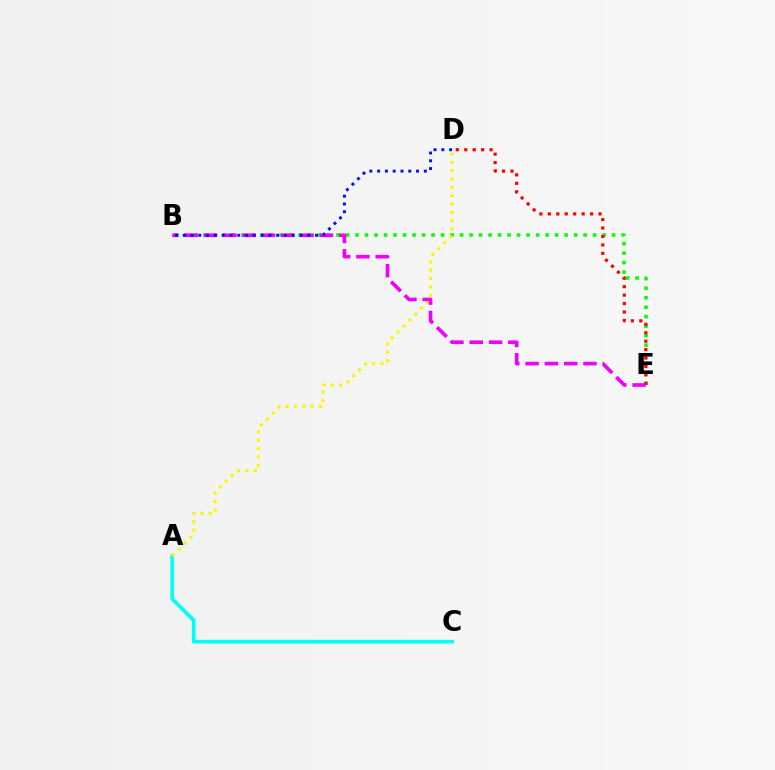{('B', 'E'): [{'color': '#08ff00', 'line_style': 'dotted', 'thickness': 2.58}, {'color': '#ee00ff', 'line_style': 'dashed', 'thickness': 2.62}], ('A', 'C'): [{'color': '#00fff6', 'line_style': 'solid', 'thickness': 2.66}], ('D', 'E'): [{'color': '#ff0000', 'line_style': 'dotted', 'thickness': 2.3}], ('A', 'D'): [{'color': '#fcf500', 'line_style': 'dotted', 'thickness': 2.27}], ('B', 'D'): [{'color': '#0010ff', 'line_style': 'dotted', 'thickness': 2.11}]}